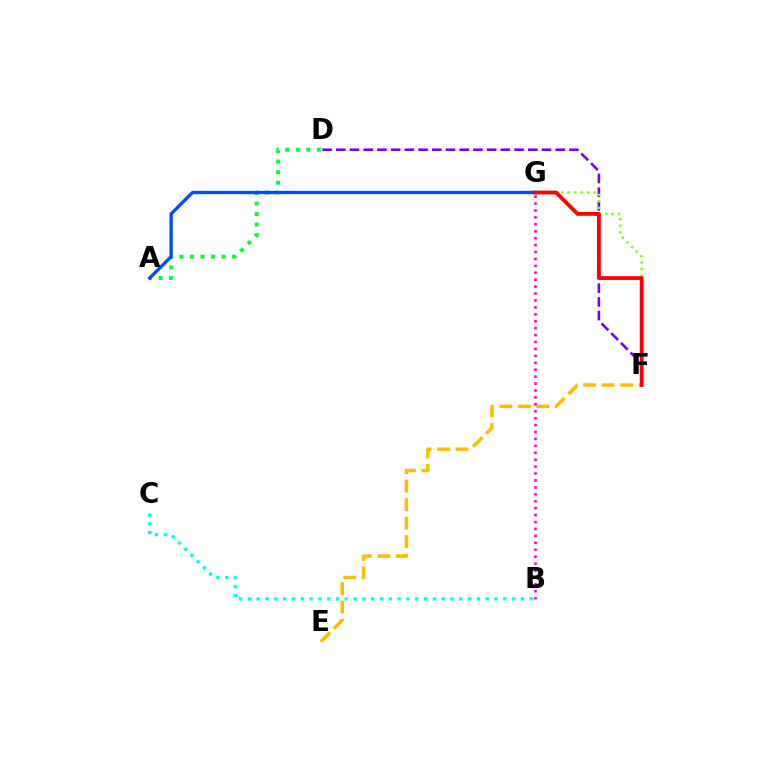{('A', 'D'): [{'color': '#00ff39', 'line_style': 'dotted', 'thickness': 2.86}], ('E', 'F'): [{'color': '#ffbd00', 'line_style': 'dashed', 'thickness': 2.52}], ('B', 'C'): [{'color': '#00fff6', 'line_style': 'dotted', 'thickness': 2.39}], ('D', 'F'): [{'color': '#7200ff', 'line_style': 'dashed', 'thickness': 1.86}], ('A', 'G'): [{'color': '#004bff', 'line_style': 'solid', 'thickness': 2.4}], ('F', 'G'): [{'color': '#84ff00', 'line_style': 'dotted', 'thickness': 1.77}, {'color': '#ff0000', 'line_style': 'solid', 'thickness': 2.75}], ('B', 'G'): [{'color': '#ff00cf', 'line_style': 'dotted', 'thickness': 1.88}]}